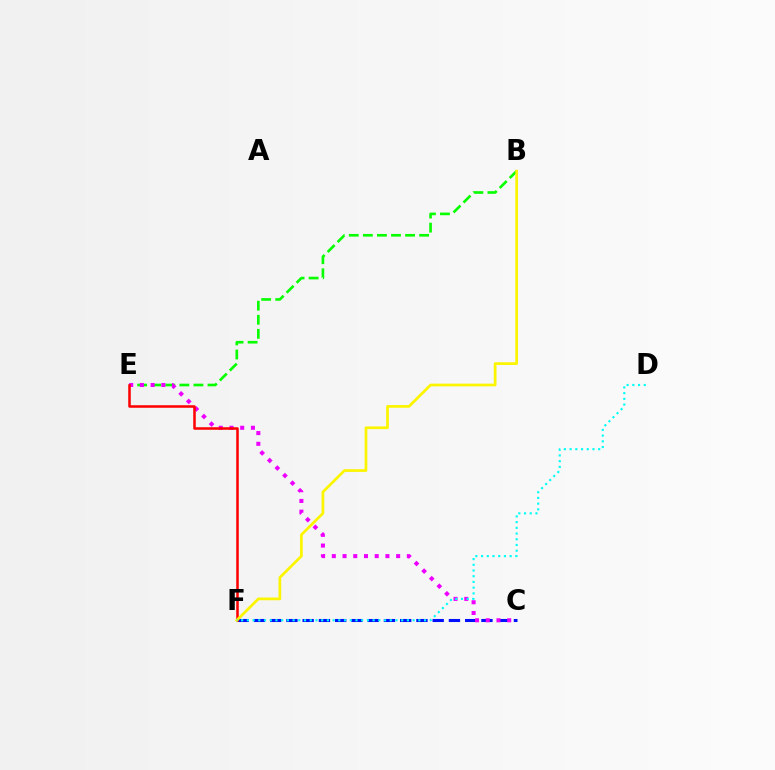{('C', 'F'): [{'color': '#0010ff', 'line_style': 'dashed', 'thickness': 2.21}], ('B', 'E'): [{'color': '#08ff00', 'line_style': 'dashed', 'thickness': 1.91}], ('C', 'E'): [{'color': '#ee00ff', 'line_style': 'dotted', 'thickness': 2.91}], ('E', 'F'): [{'color': '#ff0000', 'line_style': 'solid', 'thickness': 1.82}], ('B', 'F'): [{'color': '#fcf500', 'line_style': 'solid', 'thickness': 1.96}], ('D', 'F'): [{'color': '#00fff6', 'line_style': 'dotted', 'thickness': 1.55}]}